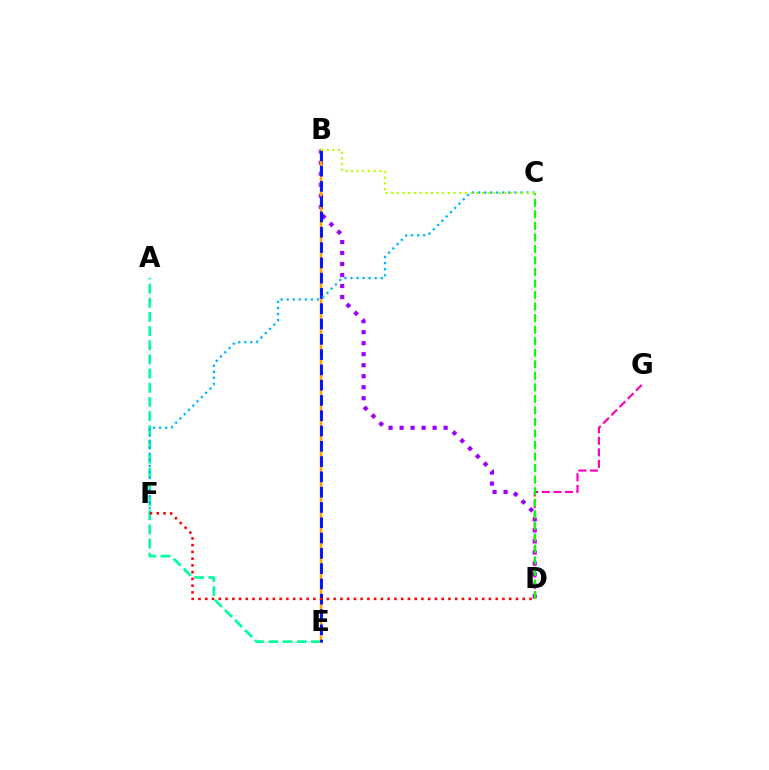{('B', 'D'): [{'color': '#9b00ff', 'line_style': 'dotted', 'thickness': 2.99}], ('A', 'E'): [{'color': '#00ff9d', 'line_style': 'dashed', 'thickness': 1.92}], ('B', 'E'): [{'color': '#ffa500', 'line_style': 'solid', 'thickness': 1.8}, {'color': '#0010ff', 'line_style': 'dashed', 'thickness': 2.08}], ('D', 'G'): [{'color': '#ff00bd', 'line_style': 'dashed', 'thickness': 1.57}], ('D', 'F'): [{'color': '#ff0000', 'line_style': 'dotted', 'thickness': 1.84}], ('C', 'D'): [{'color': '#08ff00', 'line_style': 'dashed', 'thickness': 1.57}], ('C', 'F'): [{'color': '#00b5ff', 'line_style': 'dotted', 'thickness': 1.64}], ('B', 'C'): [{'color': '#b3ff00', 'line_style': 'dotted', 'thickness': 1.54}]}